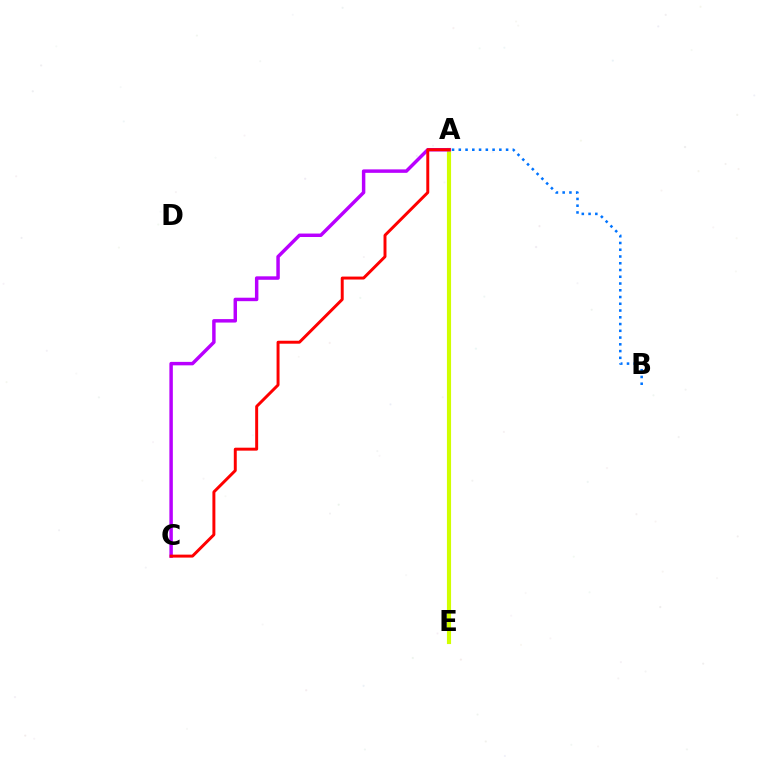{('A', 'E'): [{'color': '#00ff5c', 'line_style': 'solid', 'thickness': 2.05}, {'color': '#d1ff00', 'line_style': 'solid', 'thickness': 2.98}], ('A', 'B'): [{'color': '#0074ff', 'line_style': 'dotted', 'thickness': 1.84}], ('A', 'C'): [{'color': '#b900ff', 'line_style': 'solid', 'thickness': 2.49}, {'color': '#ff0000', 'line_style': 'solid', 'thickness': 2.13}]}